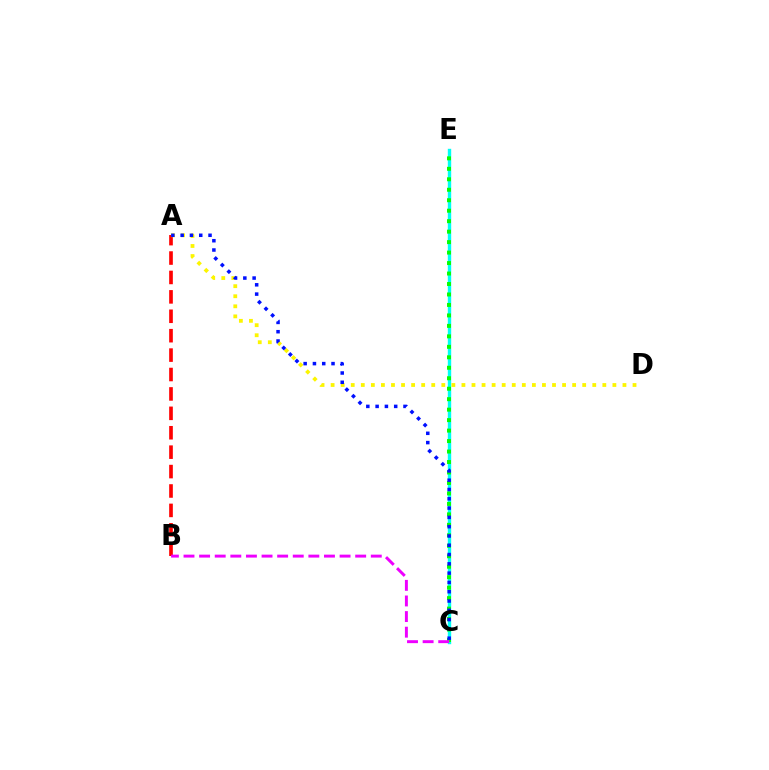{('A', 'B'): [{'color': '#ff0000', 'line_style': 'dashed', 'thickness': 2.64}], ('C', 'E'): [{'color': '#00fff6', 'line_style': 'solid', 'thickness': 2.44}, {'color': '#08ff00', 'line_style': 'dotted', 'thickness': 2.85}], ('A', 'D'): [{'color': '#fcf500', 'line_style': 'dotted', 'thickness': 2.73}], ('B', 'C'): [{'color': '#ee00ff', 'line_style': 'dashed', 'thickness': 2.12}], ('A', 'C'): [{'color': '#0010ff', 'line_style': 'dotted', 'thickness': 2.52}]}